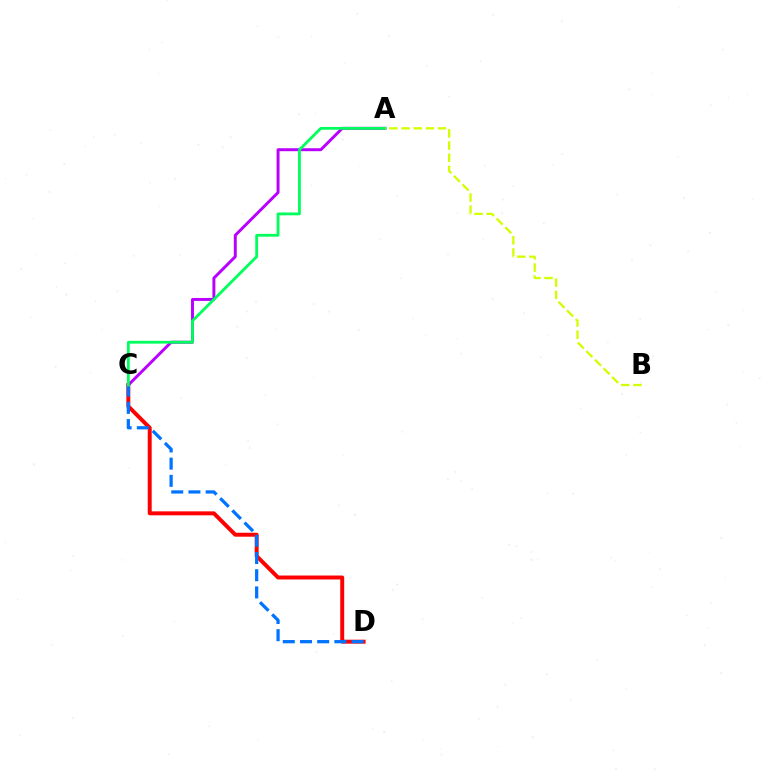{('C', 'D'): [{'color': '#ff0000', 'line_style': 'solid', 'thickness': 2.84}, {'color': '#0074ff', 'line_style': 'dashed', 'thickness': 2.34}], ('A', 'C'): [{'color': '#b900ff', 'line_style': 'solid', 'thickness': 2.13}, {'color': '#00ff5c', 'line_style': 'solid', 'thickness': 2.02}], ('A', 'B'): [{'color': '#d1ff00', 'line_style': 'dashed', 'thickness': 1.65}]}